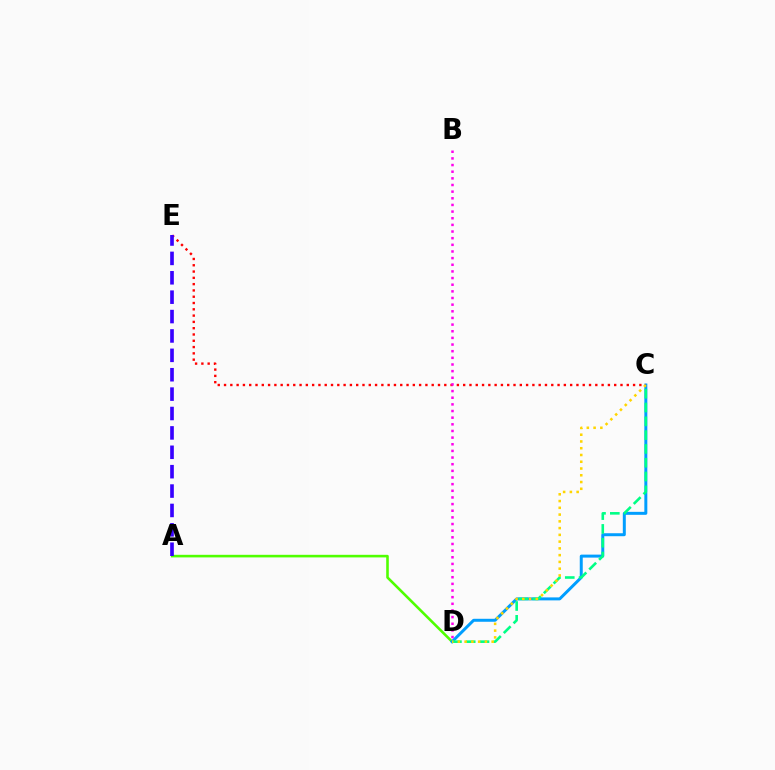{('A', 'D'): [{'color': '#4fff00', 'line_style': 'solid', 'thickness': 1.86}], ('C', 'D'): [{'color': '#009eff', 'line_style': 'solid', 'thickness': 2.15}, {'color': '#00ff86', 'line_style': 'dashed', 'thickness': 1.88}, {'color': '#ffd500', 'line_style': 'dotted', 'thickness': 1.84}], ('C', 'E'): [{'color': '#ff0000', 'line_style': 'dotted', 'thickness': 1.71}], ('B', 'D'): [{'color': '#ff00ed', 'line_style': 'dotted', 'thickness': 1.81}], ('A', 'E'): [{'color': '#3700ff', 'line_style': 'dashed', 'thickness': 2.63}]}